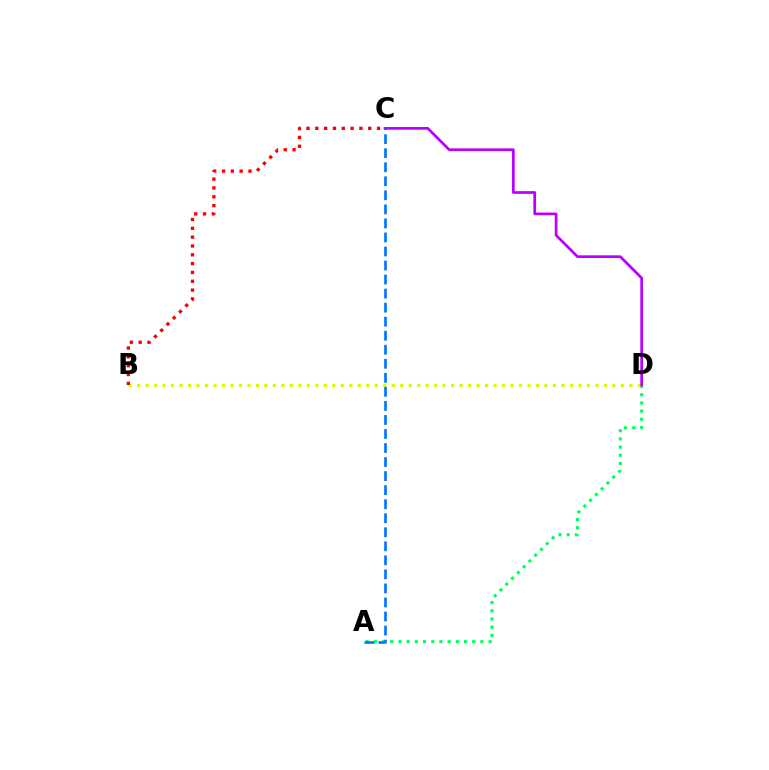{('A', 'D'): [{'color': '#00ff5c', 'line_style': 'dotted', 'thickness': 2.23}], ('B', 'D'): [{'color': '#d1ff00', 'line_style': 'dotted', 'thickness': 2.31}], ('B', 'C'): [{'color': '#ff0000', 'line_style': 'dotted', 'thickness': 2.4}], ('C', 'D'): [{'color': '#b900ff', 'line_style': 'solid', 'thickness': 1.95}], ('A', 'C'): [{'color': '#0074ff', 'line_style': 'dashed', 'thickness': 1.91}]}